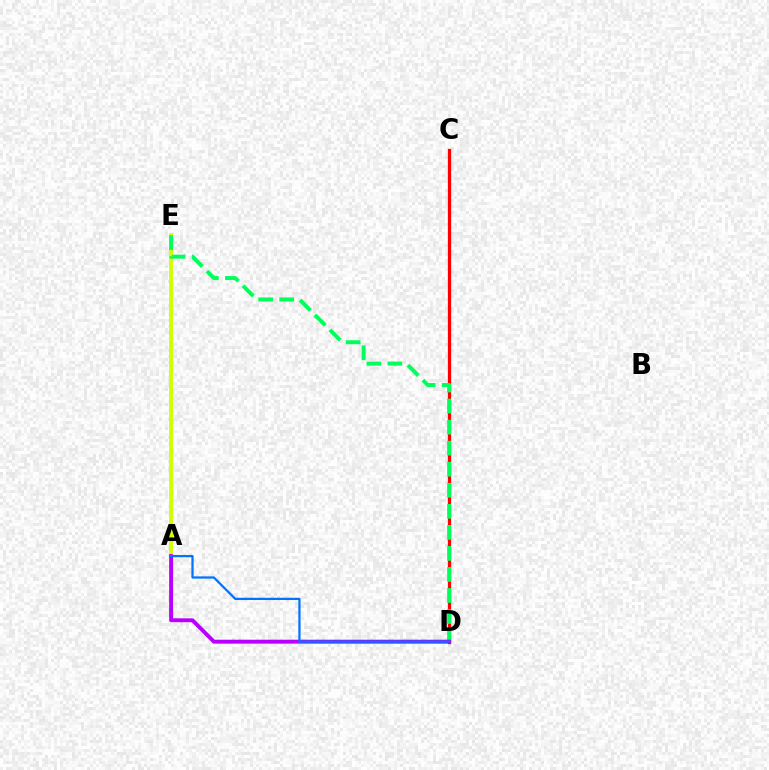{('A', 'E'): [{'color': '#d1ff00', 'line_style': 'solid', 'thickness': 2.78}], ('C', 'D'): [{'color': '#ff0000', 'line_style': 'solid', 'thickness': 2.35}], ('D', 'E'): [{'color': '#00ff5c', 'line_style': 'dashed', 'thickness': 2.86}], ('A', 'D'): [{'color': '#b900ff', 'line_style': 'solid', 'thickness': 2.83}, {'color': '#0074ff', 'line_style': 'solid', 'thickness': 1.62}]}